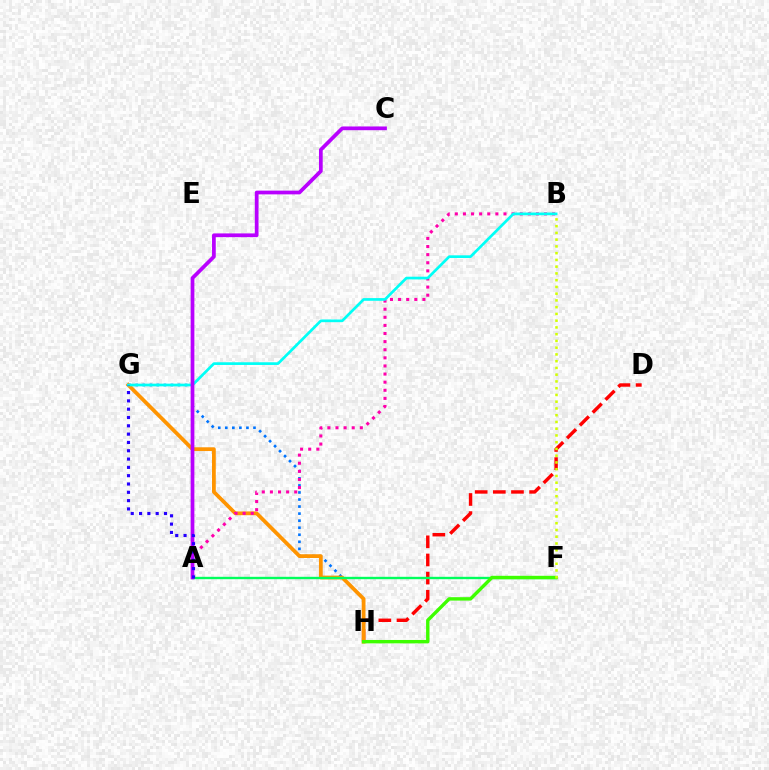{('D', 'H'): [{'color': '#ff0000', 'line_style': 'dashed', 'thickness': 2.46}], ('G', 'H'): [{'color': '#0074ff', 'line_style': 'dotted', 'thickness': 1.92}, {'color': '#ff9400', 'line_style': 'solid', 'thickness': 2.71}], ('A', 'F'): [{'color': '#00ff5c', 'line_style': 'solid', 'thickness': 1.71}], ('A', 'B'): [{'color': '#ff00ac', 'line_style': 'dotted', 'thickness': 2.2}], ('B', 'G'): [{'color': '#00fff6', 'line_style': 'solid', 'thickness': 1.94}], ('A', 'C'): [{'color': '#b900ff', 'line_style': 'solid', 'thickness': 2.69}], ('A', 'G'): [{'color': '#2500ff', 'line_style': 'dotted', 'thickness': 2.26}], ('F', 'H'): [{'color': '#3dff00', 'line_style': 'solid', 'thickness': 2.45}], ('B', 'F'): [{'color': '#d1ff00', 'line_style': 'dotted', 'thickness': 1.83}]}